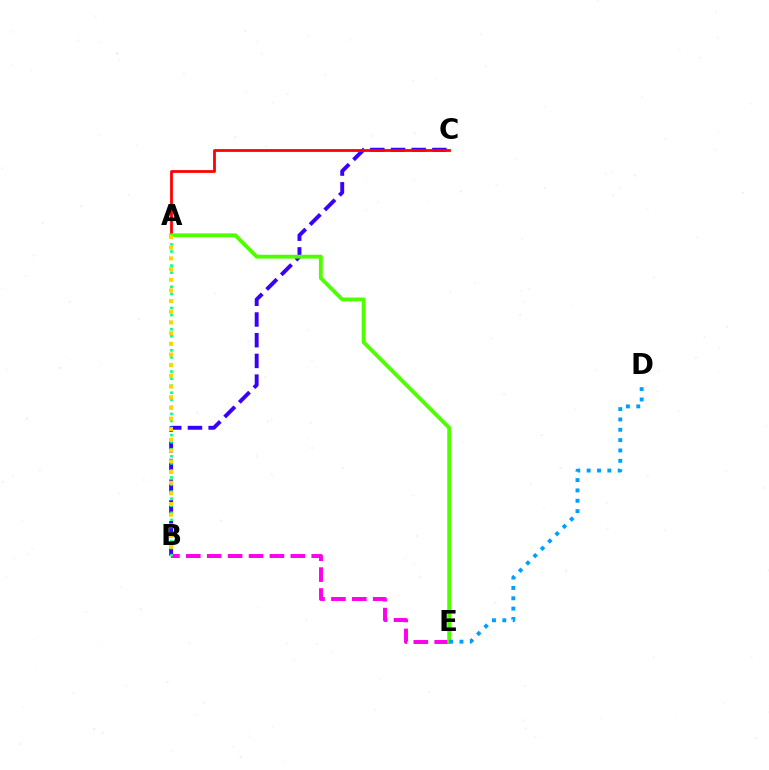{('B', 'C'): [{'color': '#3700ff', 'line_style': 'dashed', 'thickness': 2.81}], ('B', 'E'): [{'color': '#ff00ed', 'line_style': 'dashed', 'thickness': 2.84}], ('A', 'C'): [{'color': '#ff0000', 'line_style': 'solid', 'thickness': 2.0}], ('A', 'B'): [{'color': '#00ff86', 'line_style': 'dotted', 'thickness': 1.92}, {'color': '#ffd500', 'line_style': 'dotted', 'thickness': 2.9}], ('A', 'E'): [{'color': '#4fff00', 'line_style': 'solid', 'thickness': 2.76}], ('D', 'E'): [{'color': '#009eff', 'line_style': 'dotted', 'thickness': 2.81}]}